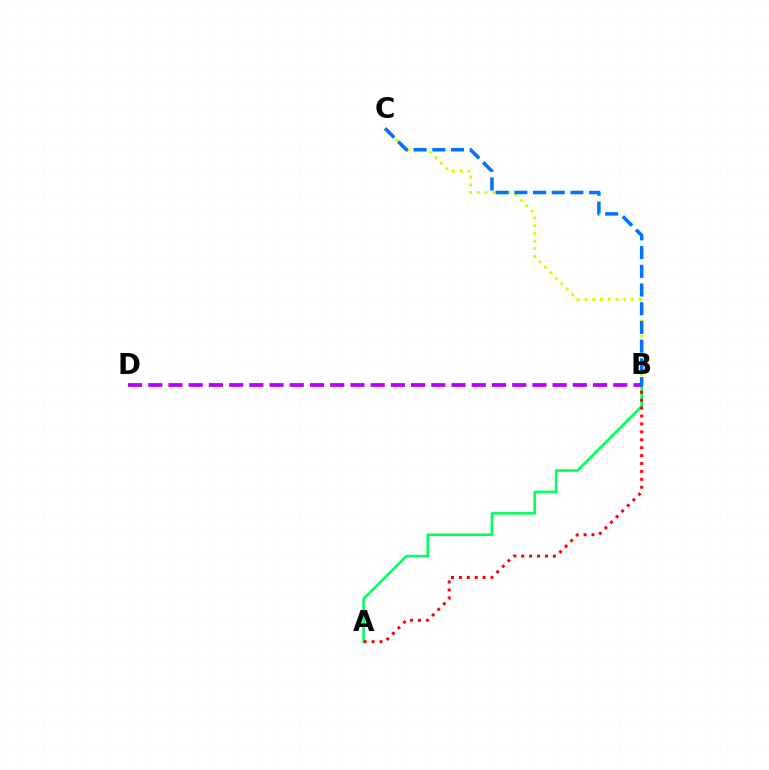{('A', 'B'): [{'color': '#00ff5c', 'line_style': 'solid', 'thickness': 1.87}, {'color': '#ff0000', 'line_style': 'dotted', 'thickness': 2.15}], ('B', 'C'): [{'color': '#d1ff00', 'line_style': 'dotted', 'thickness': 2.09}, {'color': '#0074ff', 'line_style': 'dashed', 'thickness': 2.54}], ('B', 'D'): [{'color': '#b900ff', 'line_style': 'dashed', 'thickness': 2.75}]}